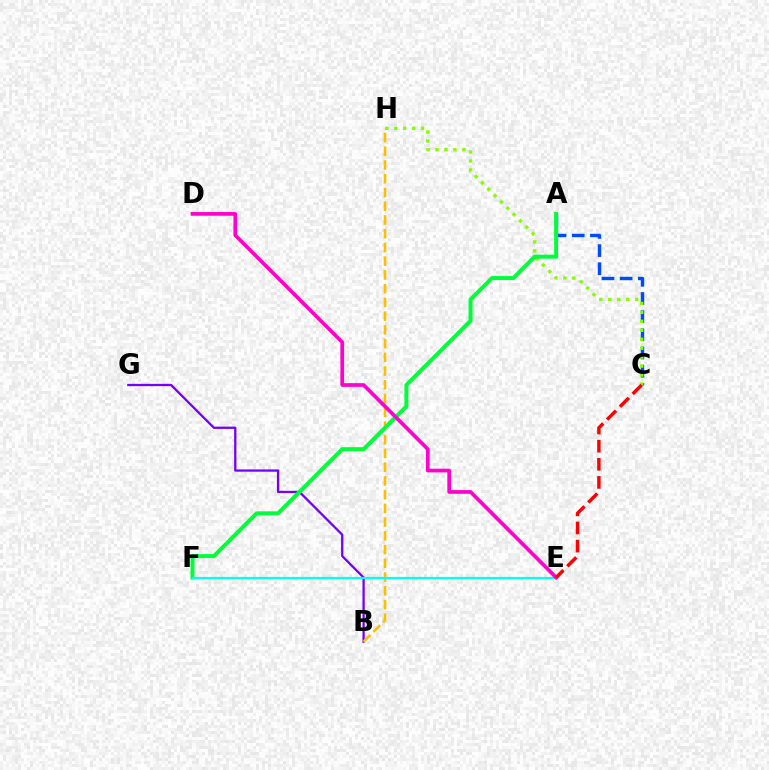{('B', 'G'): [{'color': '#7200ff', 'line_style': 'solid', 'thickness': 1.64}], ('A', 'C'): [{'color': '#004bff', 'line_style': 'dashed', 'thickness': 2.47}], ('C', 'H'): [{'color': '#84ff00', 'line_style': 'dotted', 'thickness': 2.43}], ('B', 'H'): [{'color': '#ffbd00', 'line_style': 'dashed', 'thickness': 1.87}], ('A', 'F'): [{'color': '#00ff39', 'line_style': 'solid', 'thickness': 2.86}], ('E', 'F'): [{'color': '#00fff6', 'line_style': 'solid', 'thickness': 1.57}], ('D', 'E'): [{'color': '#ff00cf', 'line_style': 'solid', 'thickness': 2.65}], ('C', 'E'): [{'color': '#ff0000', 'line_style': 'dashed', 'thickness': 2.46}]}